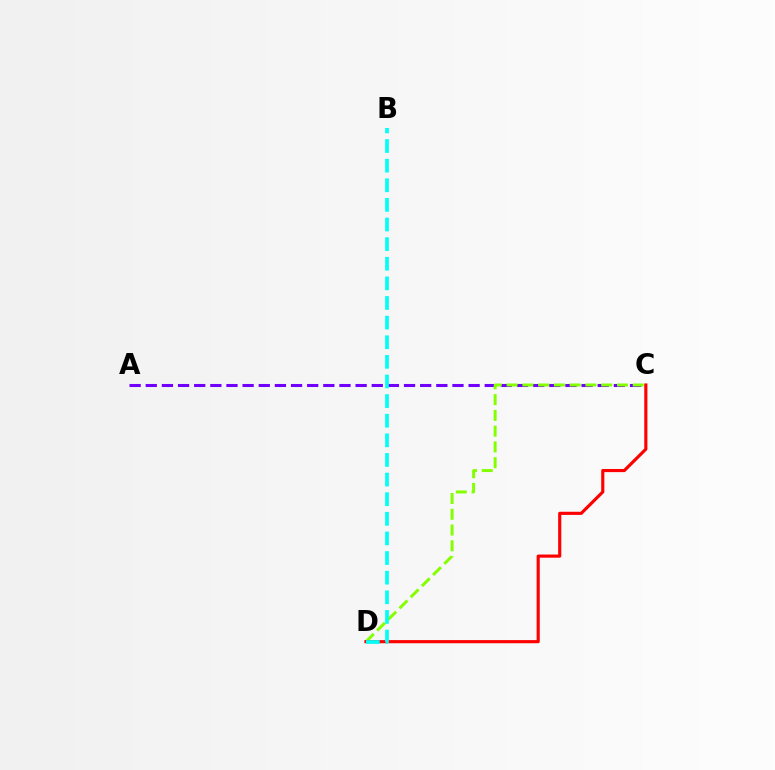{('A', 'C'): [{'color': '#7200ff', 'line_style': 'dashed', 'thickness': 2.19}], ('C', 'D'): [{'color': '#84ff00', 'line_style': 'dashed', 'thickness': 2.14}, {'color': '#ff0000', 'line_style': 'solid', 'thickness': 2.26}], ('B', 'D'): [{'color': '#00fff6', 'line_style': 'dashed', 'thickness': 2.67}]}